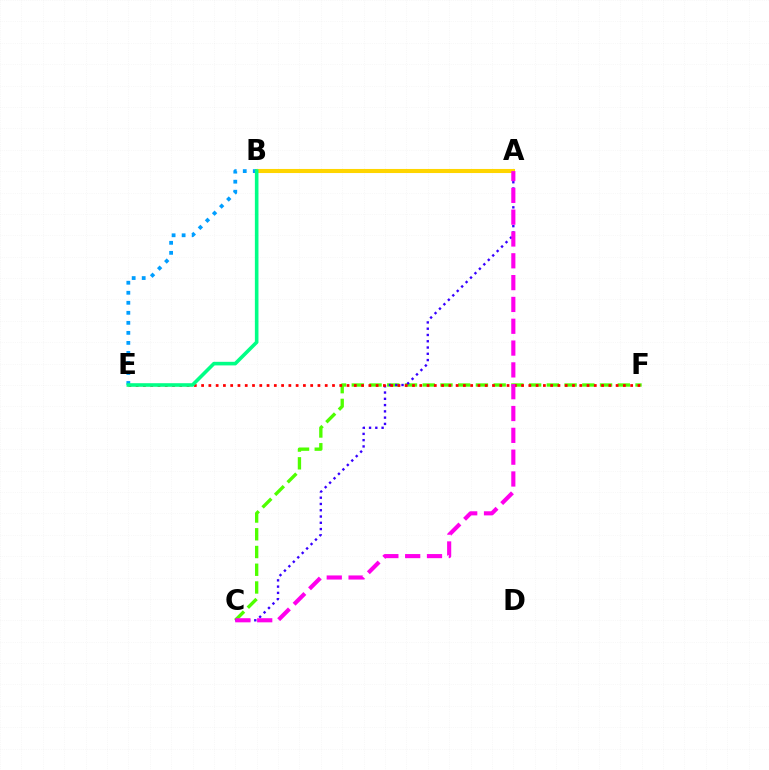{('C', 'F'): [{'color': '#4fff00', 'line_style': 'dashed', 'thickness': 2.41}], ('A', 'B'): [{'color': '#ffd500', 'line_style': 'solid', 'thickness': 2.94}], ('A', 'C'): [{'color': '#3700ff', 'line_style': 'dotted', 'thickness': 1.7}, {'color': '#ff00ed', 'line_style': 'dashed', 'thickness': 2.96}], ('E', 'F'): [{'color': '#ff0000', 'line_style': 'dotted', 'thickness': 1.98}], ('B', 'E'): [{'color': '#009eff', 'line_style': 'dotted', 'thickness': 2.72}, {'color': '#00ff86', 'line_style': 'solid', 'thickness': 2.59}]}